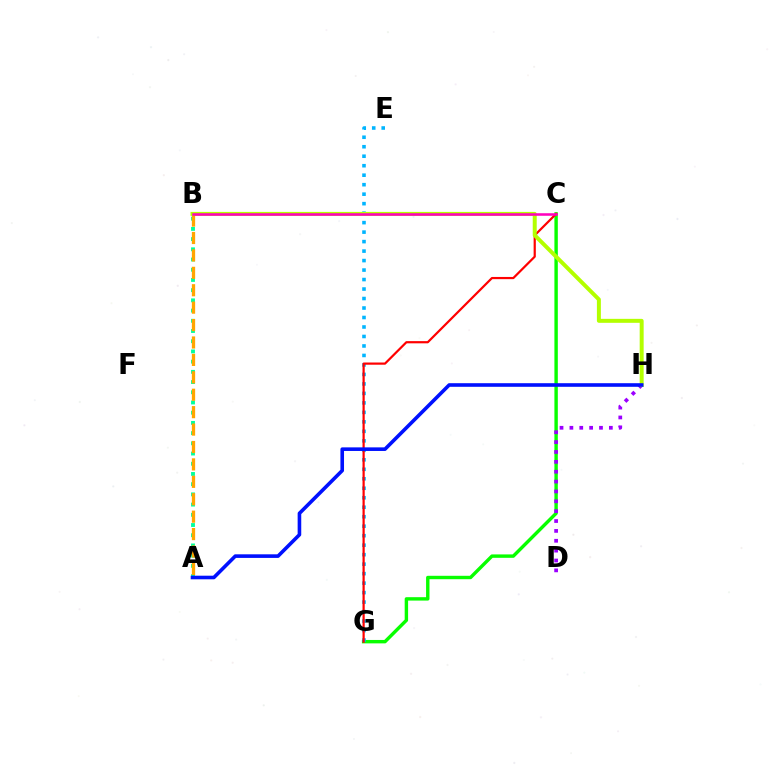{('C', 'G'): [{'color': '#08ff00', 'line_style': 'solid', 'thickness': 2.45}, {'color': '#ff0000', 'line_style': 'solid', 'thickness': 1.59}], ('E', 'G'): [{'color': '#00b5ff', 'line_style': 'dotted', 'thickness': 2.58}], ('A', 'B'): [{'color': '#00ff9d', 'line_style': 'dotted', 'thickness': 2.77}, {'color': '#ffa500', 'line_style': 'dashed', 'thickness': 2.37}], ('D', 'H'): [{'color': '#9b00ff', 'line_style': 'dotted', 'thickness': 2.68}], ('B', 'H'): [{'color': '#b3ff00', 'line_style': 'solid', 'thickness': 2.86}], ('B', 'C'): [{'color': '#ff00bd', 'line_style': 'solid', 'thickness': 1.83}], ('A', 'H'): [{'color': '#0010ff', 'line_style': 'solid', 'thickness': 2.59}]}